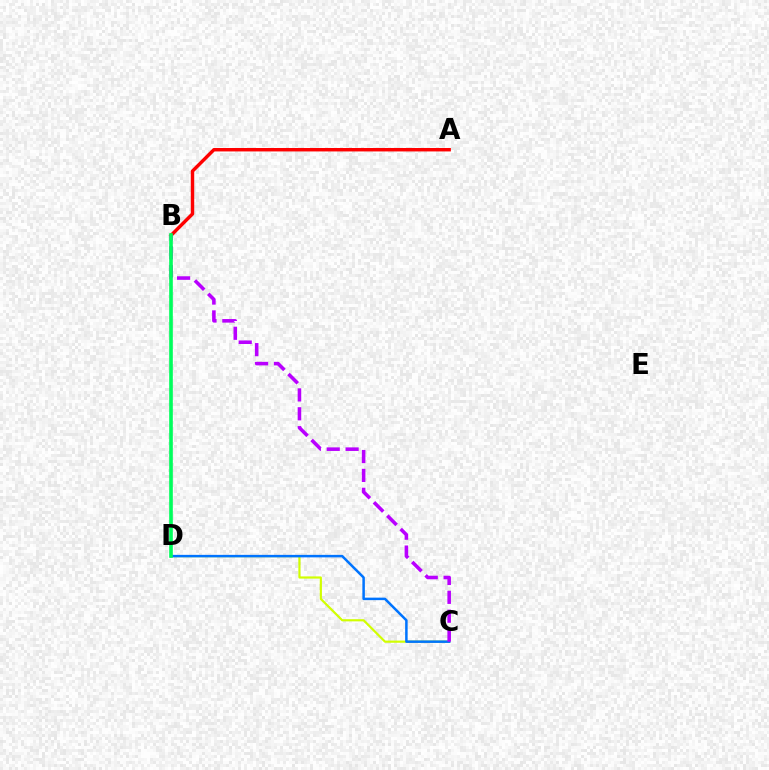{('C', 'D'): [{'color': '#d1ff00', 'line_style': 'solid', 'thickness': 1.57}, {'color': '#0074ff', 'line_style': 'solid', 'thickness': 1.8}], ('A', 'B'): [{'color': '#ff0000', 'line_style': 'solid', 'thickness': 2.47}], ('B', 'C'): [{'color': '#b900ff', 'line_style': 'dashed', 'thickness': 2.56}], ('B', 'D'): [{'color': '#00ff5c', 'line_style': 'solid', 'thickness': 2.61}]}